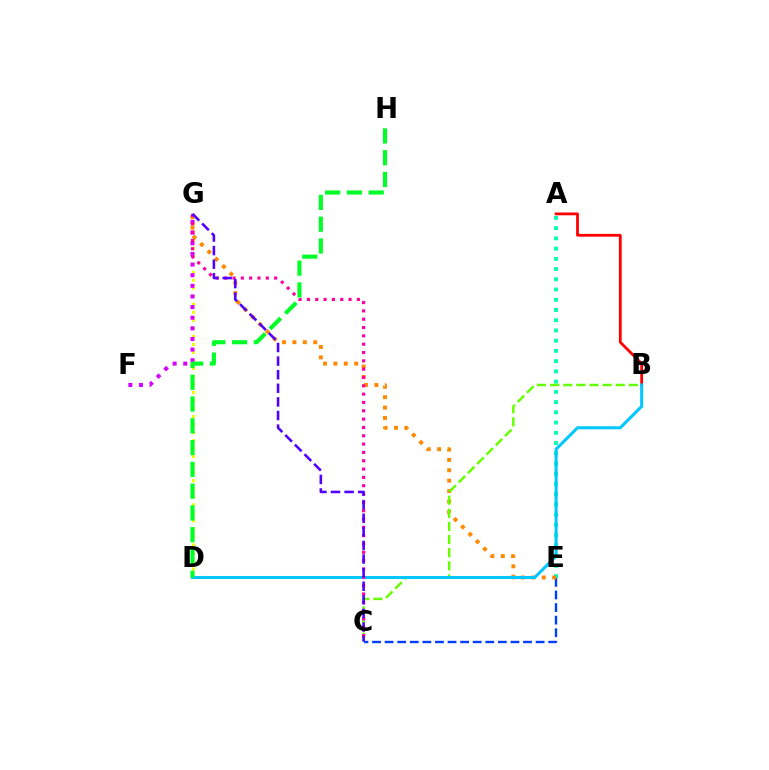{('C', 'E'): [{'color': '#003fff', 'line_style': 'dashed', 'thickness': 1.71}], ('A', 'B'): [{'color': '#ff0000', 'line_style': 'solid', 'thickness': 2.01}], ('D', 'G'): [{'color': '#eeff00', 'line_style': 'dotted', 'thickness': 2.18}], ('A', 'E'): [{'color': '#00ffaf', 'line_style': 'dotted', 'thickness': 2.78}], ('E', 'G'): [{'color': '#ff8800', 'line_style': 'dotted', 'thickness': 2.82}], ('B', 'C'): [{'color': '#66ff00', 'line_style': 'dashed', 'thickness': 1.78}], ('F', 'G'): [{'color': '#d600ff', 'line_style': 'dotted', 'thickness': 2.89}], ('B', 'D'): [{'color': '#00c7ff', 'line_style': 'solid', 'thickness': 2.19}], ('C', 'G'): [{'color': '#ff00a0', 'line_style': 'dotted', 'thickness': 2.26}, {'color': '#4f00ff', 'line_style': 'dashed', 'thickness': 1.85}], ('D', 'H'): [{'color': '#00ff27', 'line_style': 'dashed', 'thickness': 2.96}]}